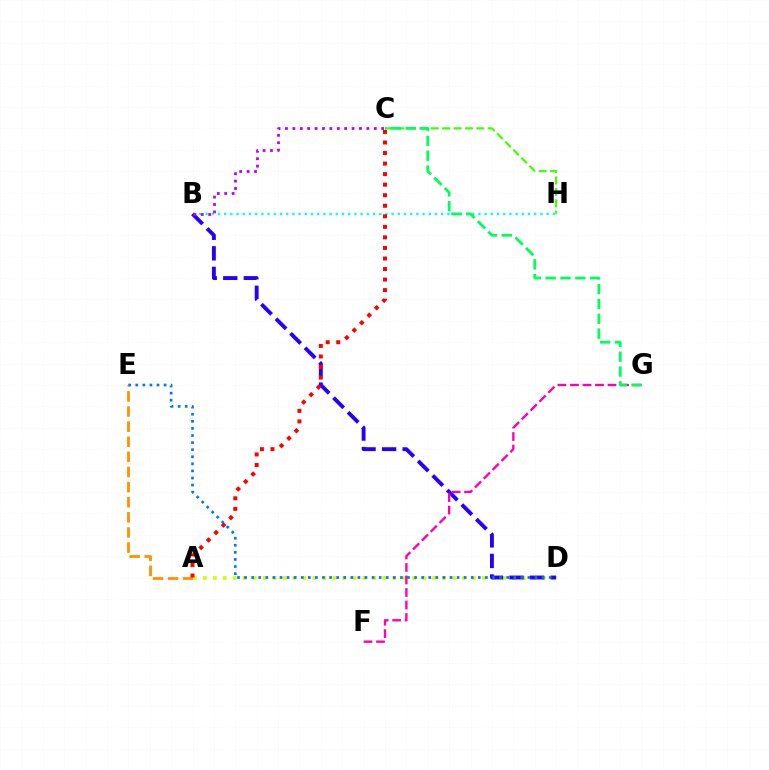{('A', 'E'): [{'color': '#ff9400', 'line_style': 'dashed', 'thickness': 2.05}], ('B', 'H'): [{'color': '#00fff6', 'line_style': 'dotted', 'thickness': 1.68}], ('A', 'D'): [{'color': '#d1ff00', 'line_style': 'dotted', 'thickness': 2.71}], ('B', 'D'): [{'color': '#2500ff', 'line_style': 'dashed', 'thickness': 2.79}], ('B', 'C'): [{'color': '#b900ff', 'line_style': 'dotted', 'thickness': 2.01}], ('F', 'G'): [{'color': '#ff00ac', 'line_style': 'dashed', 'thickness': 1.7}], ('C', 'H'): [{'color': '#3dff00', 'line_style': 'dashed', 'thickness': 1.55}], ('A', 'C'): [{'color': '#ff0000', 'line_style': 'dotted', 'thickness': 2.87}], ('D', 'E'): [{'color': '#0074ff', 'line_style': 'dotted', 'thickness': 1.92}], ('C', 'G'): [{'color': '#00ff5c', 'line_style': 'dashed', 'thickness': 2.01}]}